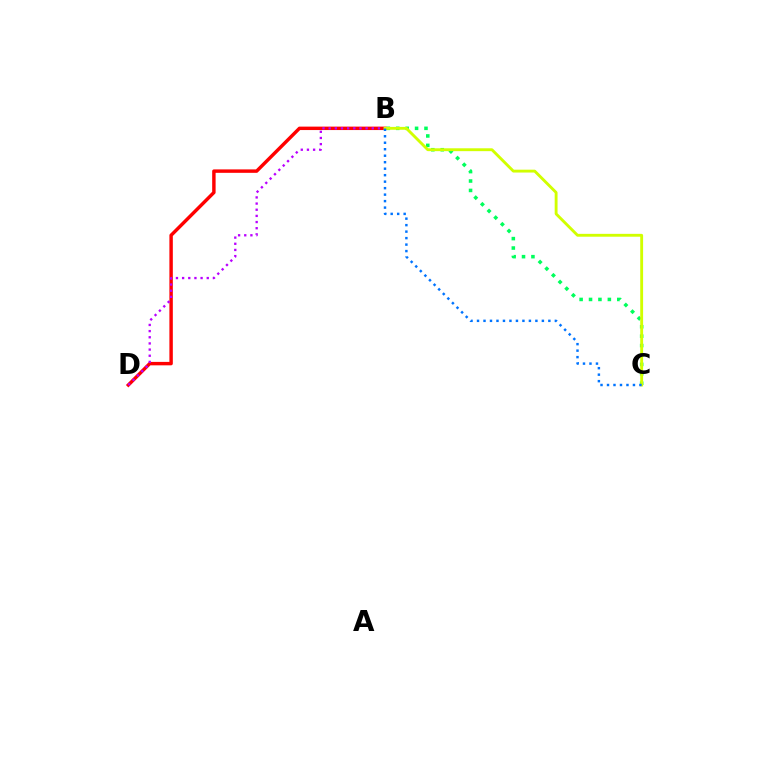{('B', 'D'): [{'color': '#ff0000', 'line_style': 'solid', 'thickness': 2.47}, {'color': '#b900ff', 'line_style': 'dotted', 'thickness': 1.67}], ('B', 'C'): [{'color': '#00ff5c', 'line_style': 'dotted', 'thickness': 2.56}, {'color': '#d1ff00', 'line_style': 'solid', 'thickness': 2.06}, {'color': '#0074ff', 'line_style': 'dotted', 'thickness': 1.76}]}